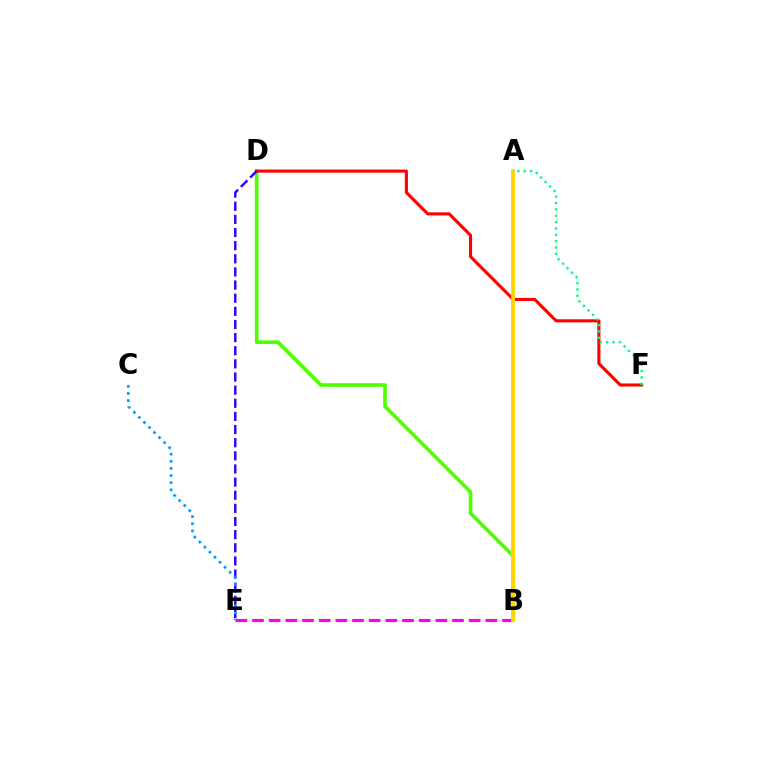{('B', 'D'): [{'color': '#4fff00', 'line_style': 'solid', 'thickness': 2.63}], ('D', 'F'): [{'color': '#ff0000', 'line_style': 'solid', 'thickness': 2.23}], ('B', 'E'): [{'color': '#ff00ed', 'line_style': 'dashed', 'thickness': 2.26}], ('D', 'E'): [{'color': '#3700ff', 'line_style': 'dashed', 'thickness': 1.78}], ('A', 'F'): [{'color': '#00ff86', 'line_style': 'dotted', 'thickness': 1.73}], ('C', 'E'): [{'color': '#009eff', 'line_style': 'dotted', 'thickness': 1.94}], ('A', 'B'): [{'color': '#ffd500', 'line_style': 'solid', 'thickness': 2.76}]}